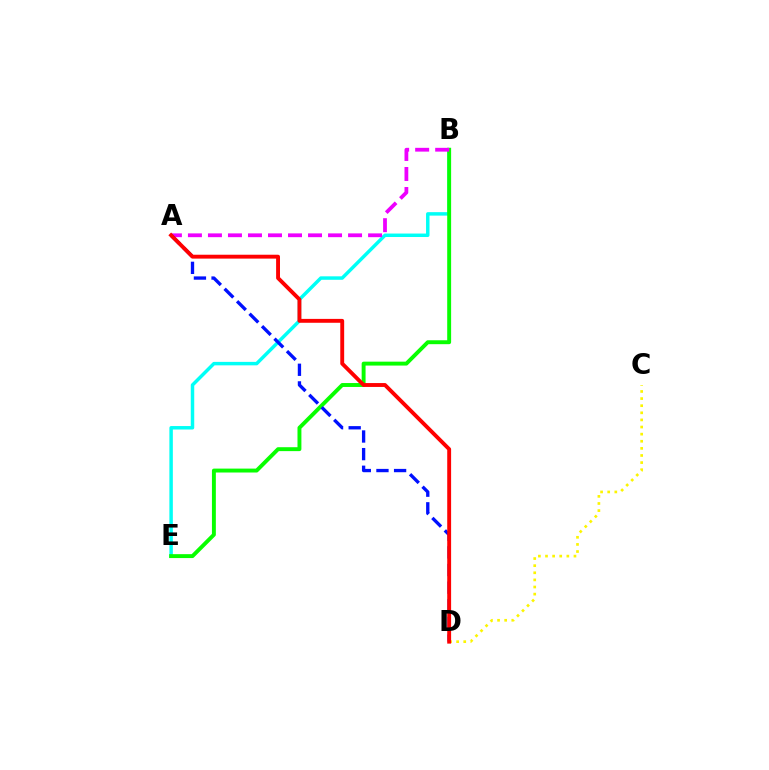{('B', 'E'): [{'color': '#00fff6', 'line_style': 'solid', 'thickness': 2.5}, {'color': '#08ff00', 'line_style': 'solid', 'thickness': 2.82}], ('A', 'B'): [{'color': '#ee00ff', 'line_style': 'dashed', 'thickness': 2.72}], ('A', 'D'): [{'color': '#0010ff', 'line_style': 'dashed', 'thickness': 2.4}, {'color': '#ff0000', 'line_style': 'solid', 'thickness': 2.8}], ('C', 'D'): [{'color': '#fcf500', 'line_style': 'dotted', 'thickness': 1.93}]}